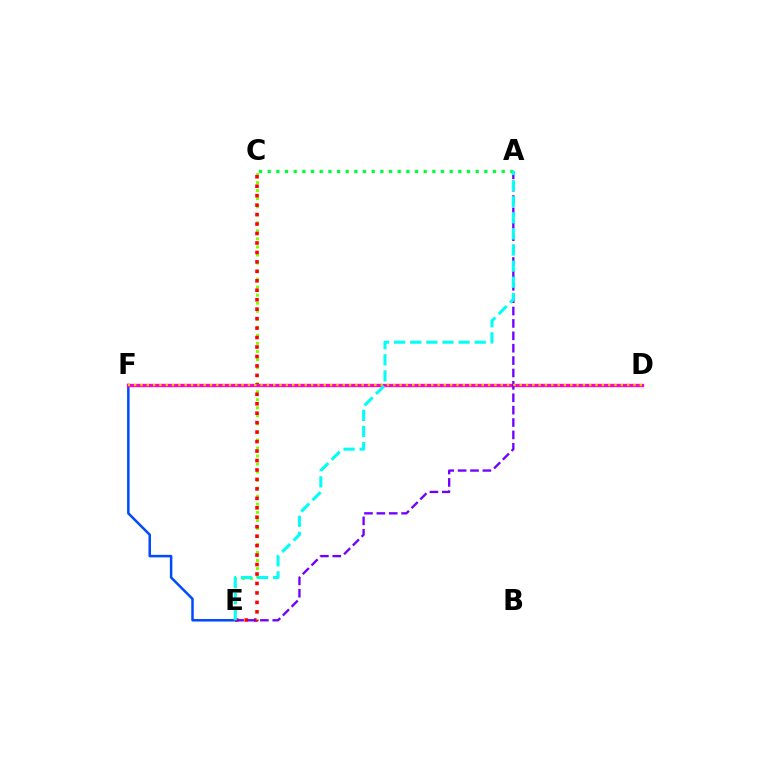{('C', 'E'): [{'color': '#84ff00', 'line_style': 'dotted', 'thickness': 2.18}, {'color': '#ff0000', 'line_style': 'dotted', 'thickness': 2.57}], ('E', 'F'): [{'color': '#004bff', 'line_style': 'solid', 'thickness': 1.81}], ('D', 'F'): [{'color': '#ff00cf', 'line_style': 'solid', 'thickness': 2.37}, {'color': '#ffbd00', 'line_style': 'dotted', 'thickness': 1.72}], ('A', 'E'): [{'color': '#7200ff', 'line_style': 'dashed', 'thickness': 1.68}, {'color': '#00fff6', 'line_style': 'dashed', 'thickness': 2.19}], ('A', 'C'): [{'color': '#00ff39', 'line_style': 'dotted', 'thickness': 2.35}]}